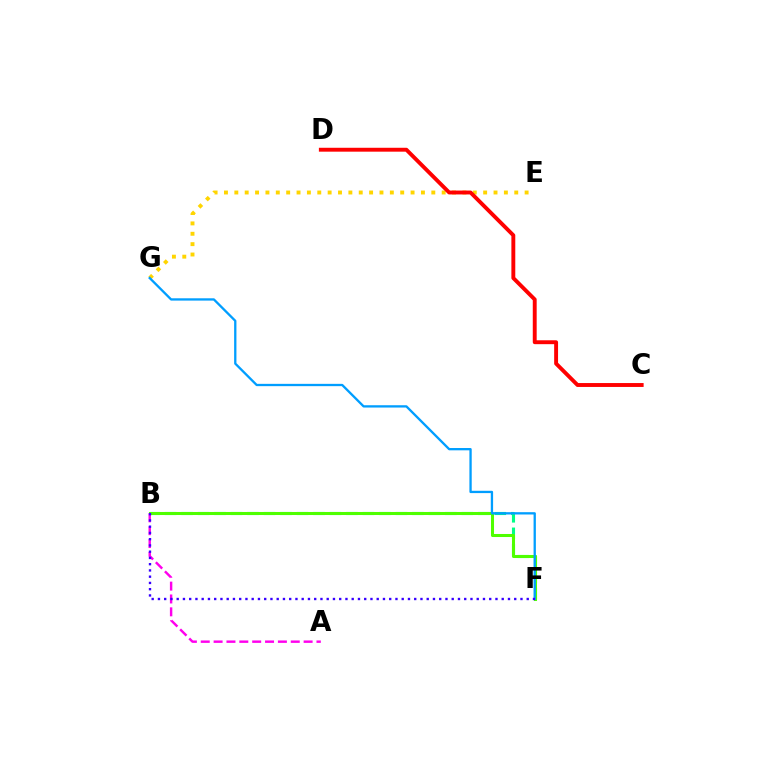{('E', 'G'): [{'color': '#ffd500', 'line_style': 'dotted', 'thickness': 2.82}], ('A', 'B'): [{'color': '#ff00ed', 'line_style': 'dashed', 'thickness': 1.75}], ('B', 'F'): [{'color': '#00ff86', 'line_style': 'dashed', 'thickness': 2.24}, {'color': '#4fff00', 'line_style': 'solid', 'thickness': 2.19}, {'color': '#3700ff', 'line_style': 'dotted', 'thickness': 1.7}], ('F', 'G'): [{'color': '#009eff', 'line_style': 'solid', 'thickness': 1.66}], ('C', 'D'): [{'color': '#ff0000', 'line_style': 'solid', 'thickness': 2.81}]}